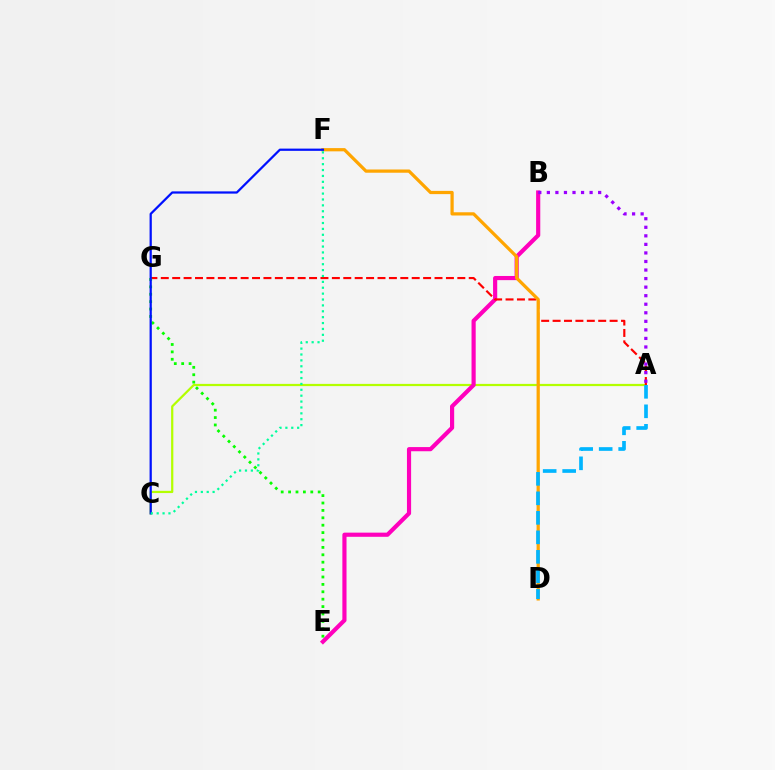{('A', 'C'): [{'color': '#b3ff00', 'line_style': 'solid', 'thickness': 1.61}], ('B', 'E'): [{'color': '#ff00bd', 'line_style': 'solid', 'thickness': 2.99}], ('A', 'G'): [{'color': '#ff0000', 'line_style': 'dashed', 'thickness': 1.55}], ('E', 'G'): [{'color': '#08ff00', 'line_style': 'dotted', 'thickness': 2.01}], ('D', 'F'): [{'color': '#ffa500', 'line_style': 'solid', 'thickness': 2.33}], ('A', 'B'): [{'color': '#9b00ff', 'line_style': 'dotted', 'thickness': 2.32}], ('A', 'D'): [{'color': '#00b5ff', 'line_style': 'dashed', 'thickness': 2.65}], ('C', 'F'): [{'color': '#0010ff', 'line_style': 'solid', 'thickness': 1.61}, {'color': '#00ff9d', 'line_style': 'dotted', 'thickness': 1.6}]}